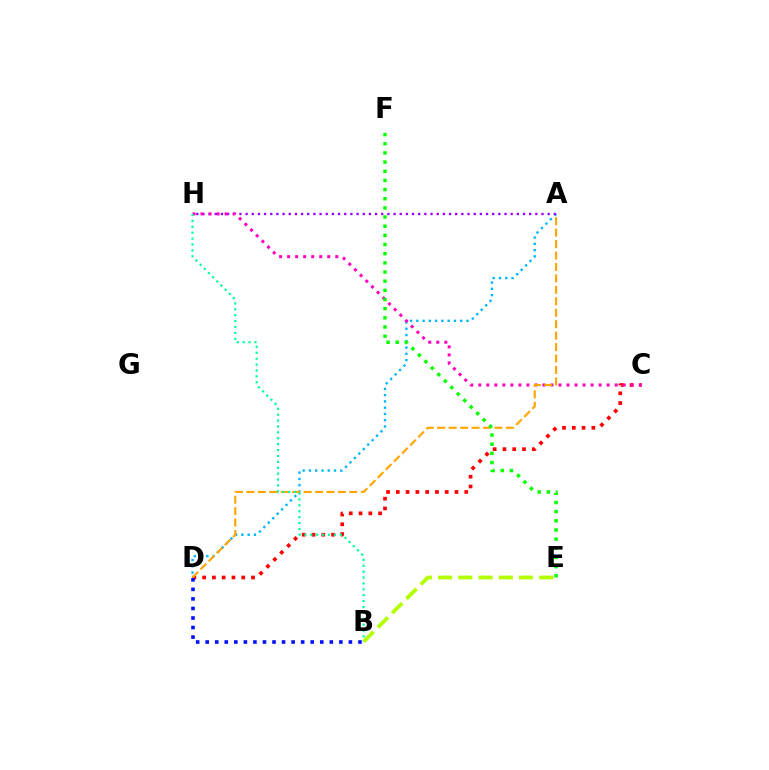{('A', 'D'): [{'color': '#00b5ff', 'line_style': 'dotted', 'thickness': 1.7}, {'color': '#ffa500', 'line_style': 'dashed', 'thickness': 1.55}], ('A', 'H'): [{'color': '#9b00ff', 'line_style': 'dotted', 'thickness': 1.67}], ('C', 'D'): [{'color': '#ff0000', 'line_style': 'dotted', 'thickness': 2.66}], ('C', 'H'): [{'color': '#ff00bd', 'line_style': 'dotted', 'thickness': 2.18}], ('B', 'D'): [{'color': '#0010ff', 'line_style': 'dotted', 'thickness': 2.59}], ('B', 'H'): [{'color': '#00ff9d', 'line_style': 'dotted', 'thickness': 1.6}], ('E', 'F'): [{'color': '#08ff00', 'line_style': 'dotted', 'thickness': 2.49}], ('B', 'E'): [{'color': '#b3ff00', 'line_style': 'dashed', 'thickness': 2.75}]}